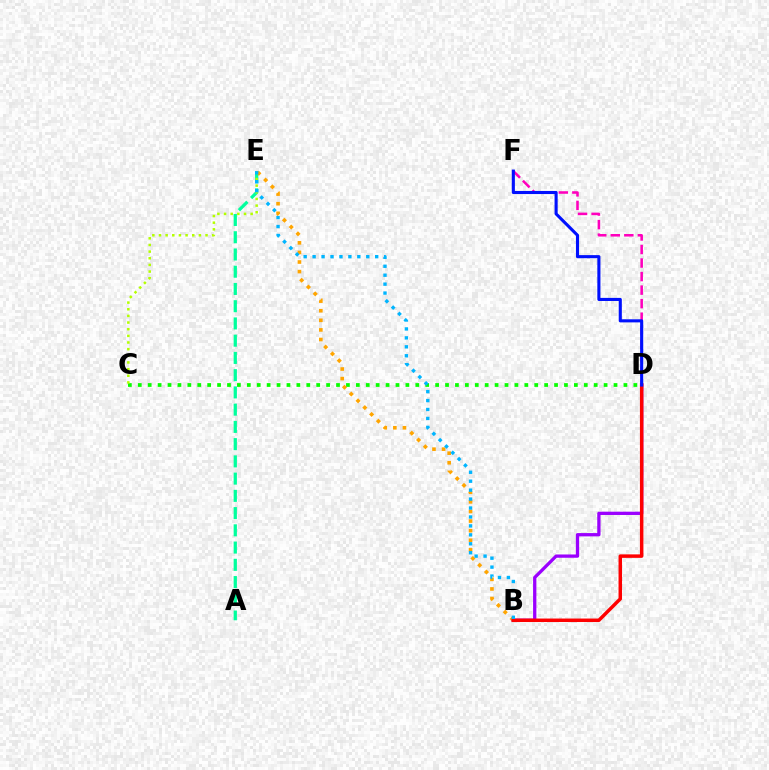{('A', 'E'): [{'color': '#00ff9d', 'line_style': 'dashed', 'thickness': 2.34}], ('C', 'D'): [{'color': '#08ff00', 'line_style': 'dotted', 'thickness': 2.69}], ('D', 'F'): [{'color': '#ff00bd', 'line_style': 'dashed', 'thickness': 1.84}, {'color': '#0010ff', 'line_style': 'solid', 'thickness': 2.23}], ('C', 'E'): [{'color': '#b3ff00', 'line_style': 'dotted', 'thickness': 1.81}], ('B', 'E'): [{'color': '#ffa500', 'line_style': 'dotted', 'thickness': 2.61}, {'color': '#00b5ff', 'line_style': 'dotted', 'thickness': 2.43}], ('B', 'D'): [{'color': '#9b00ff', 'line_style': 'solid', 'thickness': 2.37}, {'color': '#ff0000', 'line_style': 'solid', 'thickness': 2.51}]}